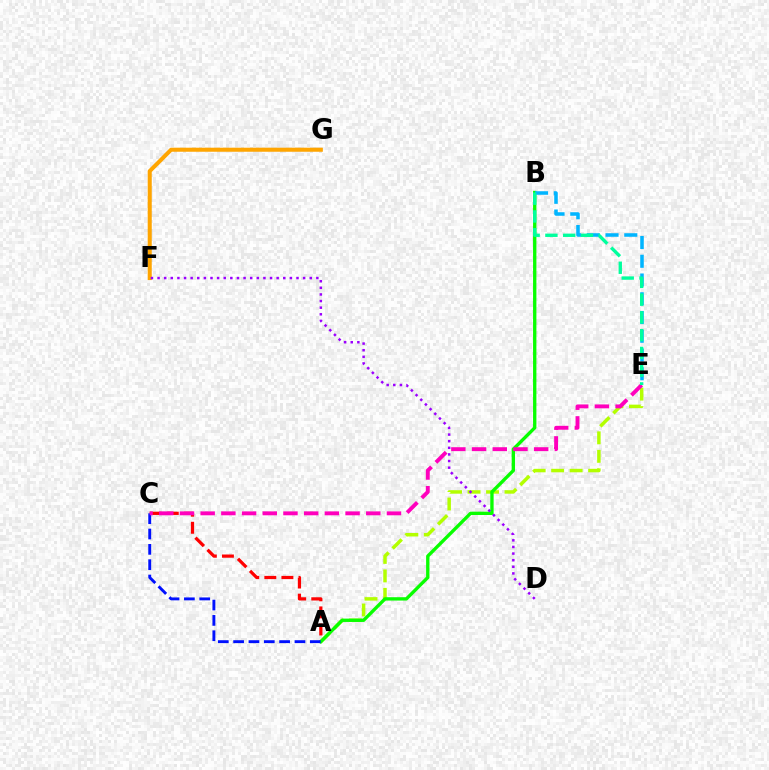{('F', 'G'): [{'color': '#ffa500', 'line_style': 'solid', 'thickness': 2.91}], ('A', 'E'): [{'color': '#b3ff00', 'line_style': 'dashed', 'thickness': 2.51}], ('A', 'C'): [{'color': '#ff0000', 'line_style': 'dashed', 'thickness': 2.32}, {'color': '#0010ff', 'line_style': 'dashed', 'thickness': 2.08}], ('A', 'B'): [{'color': '#08ff00', 'line_style': 'solid', 'thickness': 2.41}], ('B', 'E'): [{'color': '#00b5ff', 'line_style': 'dashed', 'thickness': 2.55}, {'color': '#00ff9d', 'line_style': 'dashed', 'thickness': 2.41}], ('C', 'E'): [{'color': '#ff00bd', 'line_style': 'dashed', 'thickness': 2.81}], ('D', 'F'): [{'color': '#9b00ff', 'line_style': 'dotted', 'thickness': 1.8}]}